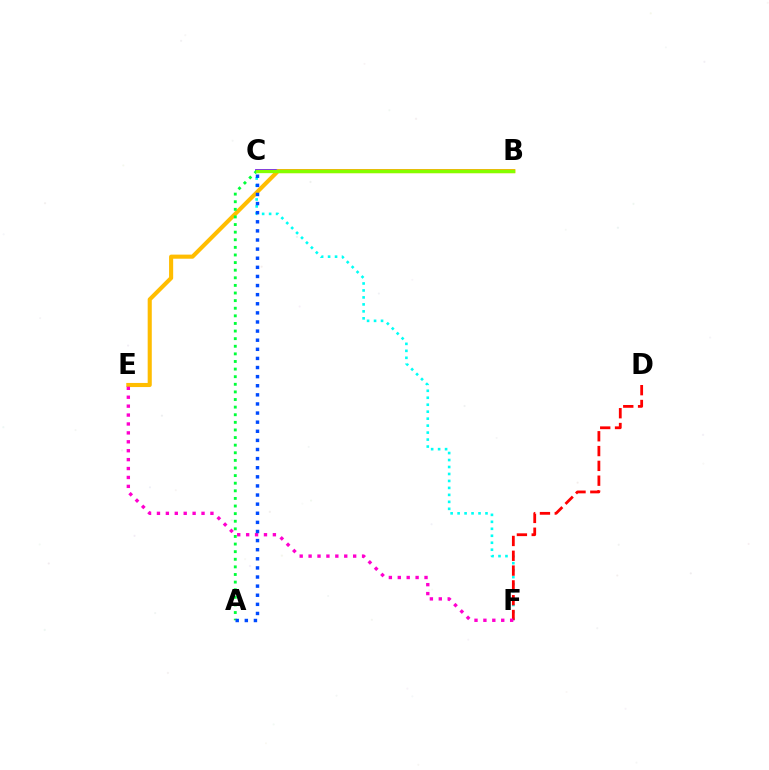{('B', 'C'): [{'color': '#7200ff', 'line_style': 'solid', 'thickness': 2.7}, {'color': '#84ff00', 'line_style': 'solid', 'thickness': 2.38}], ('C', 'F'): [{'color': '#00fff6', 'line_style': 'dotted', 'thickness': 1.89}], ('D', 'F'): [{'color': '#ff0000', 'line_style': 'dashed', 'thickness': 2.01}], ('B', 'E'): [{'color': '#ffbd00', 'line_style': 'solid', 'thickness': 2.95}], ('A', 'C'): [{'color': '#00ff39', 'line_style': 'dotted', 'thickness': 2.07}, {'color': '#004bff', 'line_style': 'dotted', 'thickness': 2.47}], ('E', 'F'): [{'color': '#ff00cf', 'line_style': 'dotted', 'thickness': 2.42}]}